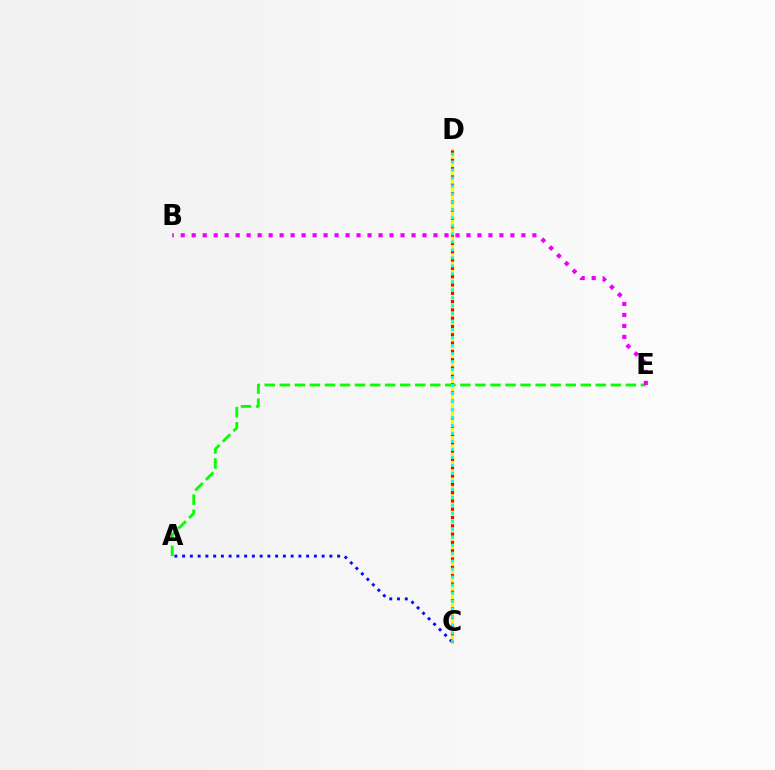{('C', 'D'): [{'color': '#fcf500', 'line_style': 'solid', 'thickness': 2.35}, {'color': '#ff0000', 'line_style': 'dotted', 'thickness': 2.26}, {'color': '#00fff6', 'line_style': 'dotted', 'thickness': 2.17}], ('A', 'C'): [{'color': '#0010ff', 'line_style': 'dotted', 'thickness': 2.11}], ('A', 'E'): [{'color': '#08ff00', 'line_style': 'dashed', 'thickness': 2.04}], ('B', 'E'): [{'color': '#ee00ff', 'line_style': 'dotted', 'thickness': 2.99}]}